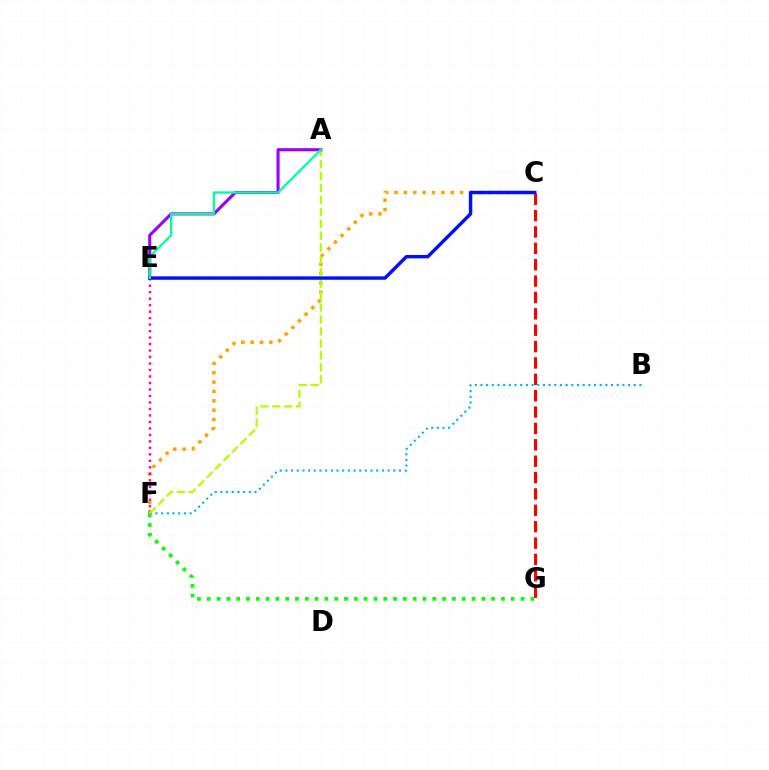{('C', 'F'): [{'color': '#ffa500', 'line_style': 'dotted', 'thickness': 2.54}], ('E', 'F'): [{'color': '#ff00bd', 'line_style': 'dotted', 'thickness': 1.76}], ('F', 'G'): [{'color': '#08ff00', 'line_style': 'dotted', 'thickness': 2.66}], ('C', 'G'): [{'color': '#ff0000', 'line_style': 'dashed', 'thickness': 2.22}], ('B', 'F'): [{'color': '#00b5ff', 'line_style': 'dotted', 'thickness': 1.54}], ('A', 'F'): [{'color': '#b3ff00', 'line_style': 'dashed', 'thickness': 1.62}], ('A', 'E'): [{'color': '#9b00ff', 'line_style': 'solid', 'thickness': 2.22}, {'color': '#00ff9d', 'line_style': 'solid', 'thickness': 1.65}], ('C', 'E'): [{'color': '#0010ff', 'line_style': 'solid', 'thickness': 2.47}]}